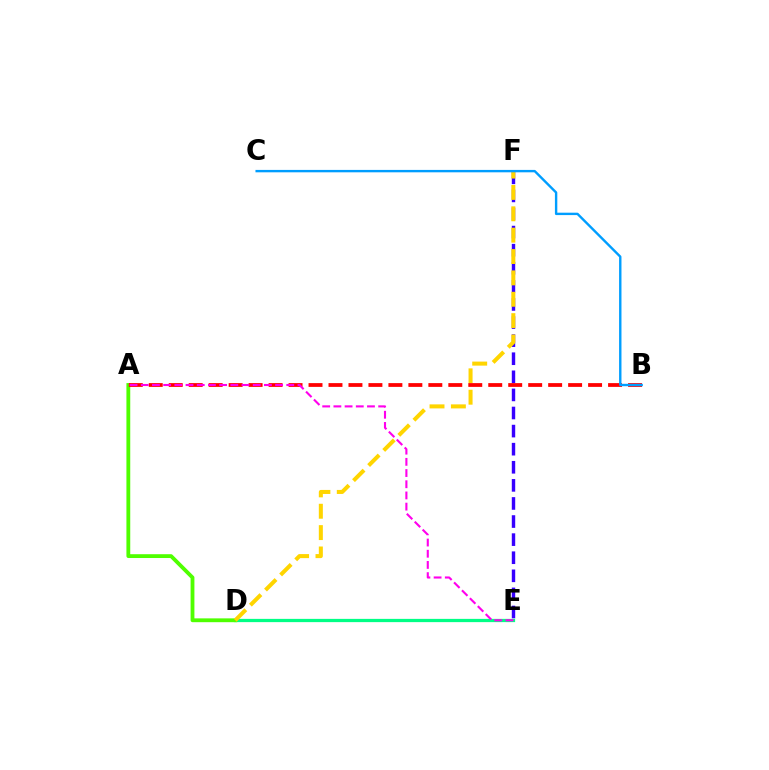{('D', 'E'): [{'color': '#00ff86', 'line_style': 'solid', 'thickness': 2.34}], ('A', 'D'): [{'color': '#4fff00', 'line_style': 'solid', 'thickness': 2.75}], ('E', 'F'): [{'color': '#3700ff', 'line_style': 'dashed', 'thickness': 2.46}], ('D', 'F'): [{'color': '#ffd500', 'line_style': 'dashed', 'thickness': 2.9}], ('A', 'B'): [{'color': '#ff0000', 'line_style': 'dashed', 'thickness': 2.71}], ('A', 'E'): [{'color': '#ff00ed', 'line_style': 'dashed', 'thickness': 1.52}], ('B', 'C'): [{'color': '#009eff', 'line_style': 'solid', 'thickness': 1.72}]}